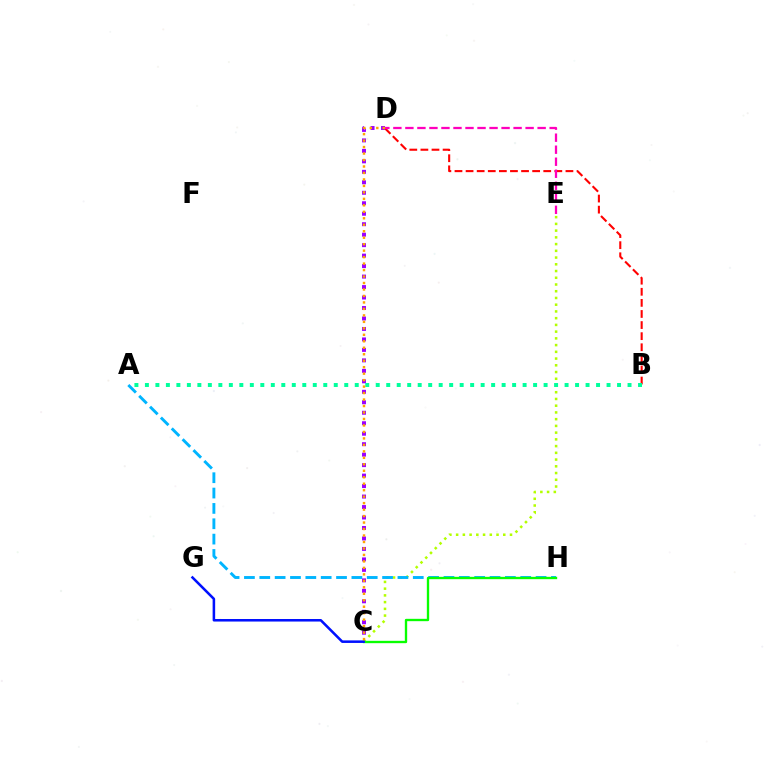{('B', 'D'): [{'color': '#ff0000', 'line_style': 'dashed', 'thickness': 1.51}], ('C', 'E'): [{'color': '#b3ff00', 'line_style': 'dotted', 'thickness': 1.83}], ('C', 'D'): [{'color': '#9b00ff', 'line_style': 'dotted', 'thickness': 2.85}, {'color': '#ffa500', 'line_style': 'dotted', 'thickness': 1.76}], ('A', 'B'): [{'color': '#00ff9d', 'line_style': 'dotted', 'thickness': 2.85}], ('A', 'H'): [{'color': '#00b5ff', 'line_style': 'dashed', 'thickness': 2.09}], ('C', 'H'): [{'color': '#08ff00', 'line_style': 'solid', 'thickness': 1.69}], ('C', 'G'): [{'color': '#0010ff', 'line_style': 'solid', 'thickness': 1.83}], ('D', 'E'): [{'color': '#ff00bd', 'line_style': 'dashed', 'thickness': 1.63}]}